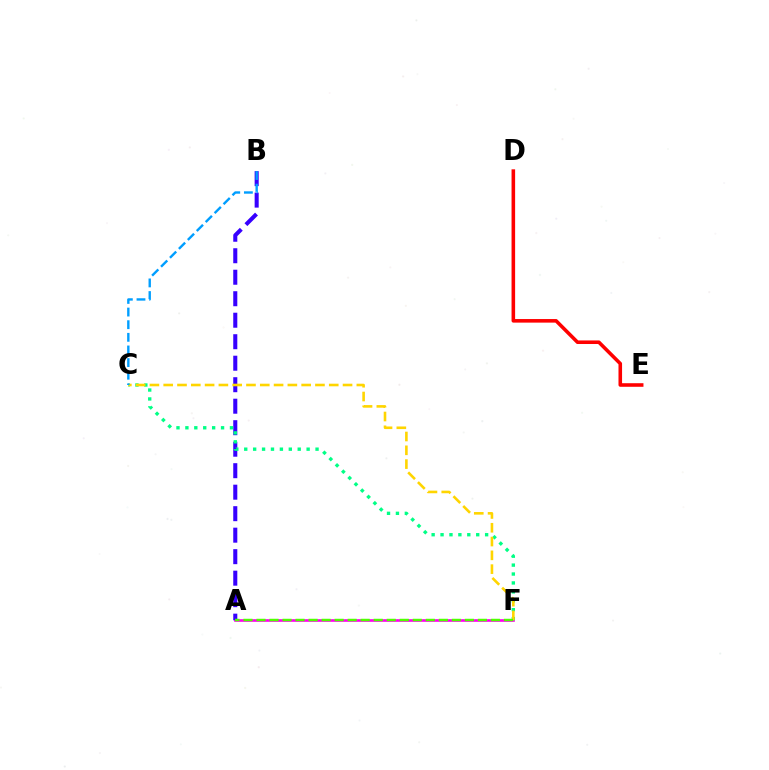{('A', 'F'): [{'color': '#ff00ed', 'line_style': 'solid', 'thickness': 1.9}, {'color': '#4fff00', 'line_style': 'dashed', 'thickness': 1.77}], ('D', 'E'): [{'color': '#ff0000', 'line_style': 'solid', 'thickness': 2.58}], ('A', 'B'): [{'color': '#3700ff', 'line_style': 'dashed', 'thickness': 2.92}], ('C', 'F'): [{'color': '#00ff86', 'line_style': 'dotted', 'thickness': 2.42}, {'color': '#ffd500', 'line_style': 'dashed', 'thickness': 1.87}], ('B', 'C'): [{'color': '#009eff', 'line_style': 'dashed', 'thickness': 1.72}]}